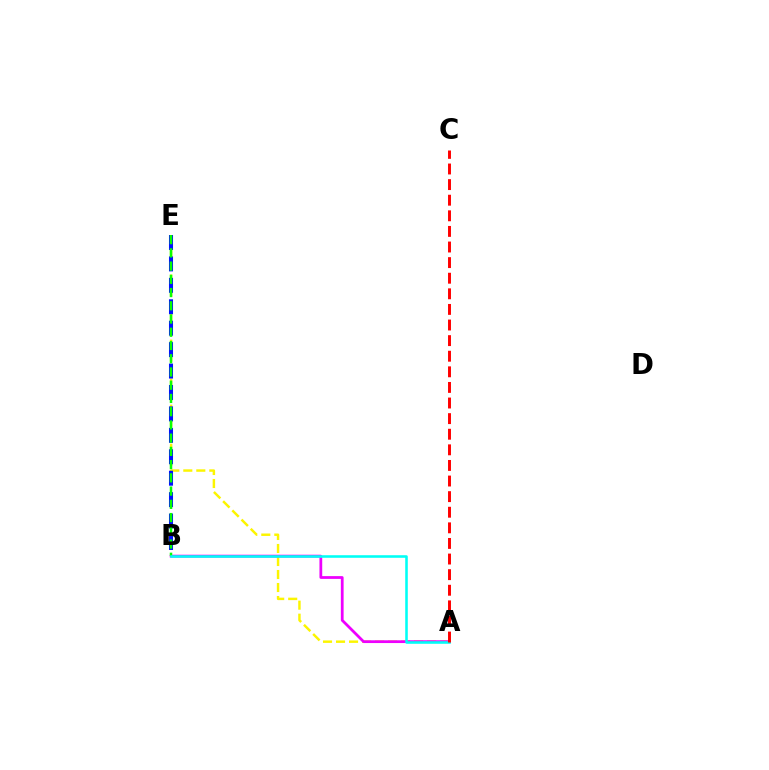{('A', 'E'): [{'color': '#fcf500', 'line_style': 'dashed', 'thickness': 1.77}], ('A', 'B'): [{'color': '#ee00ff', 'line_style': 'solid', 'thickness': 1.99}, {'color': '#00fff6', 'line_style': 'solid', 'thickness': 1.85}], ('B', 'E'): [{'color': '#0010ff', 'line_style': 'dashed', 'thickness': 2.91}, {'color': '#08ff00', 'line_style': 'dashed', 'thickness': 1.8}], ('A', 'C'): [{'color': '#ff0000', 'line_style': 'dashed', 'thickness': 2.12}]}